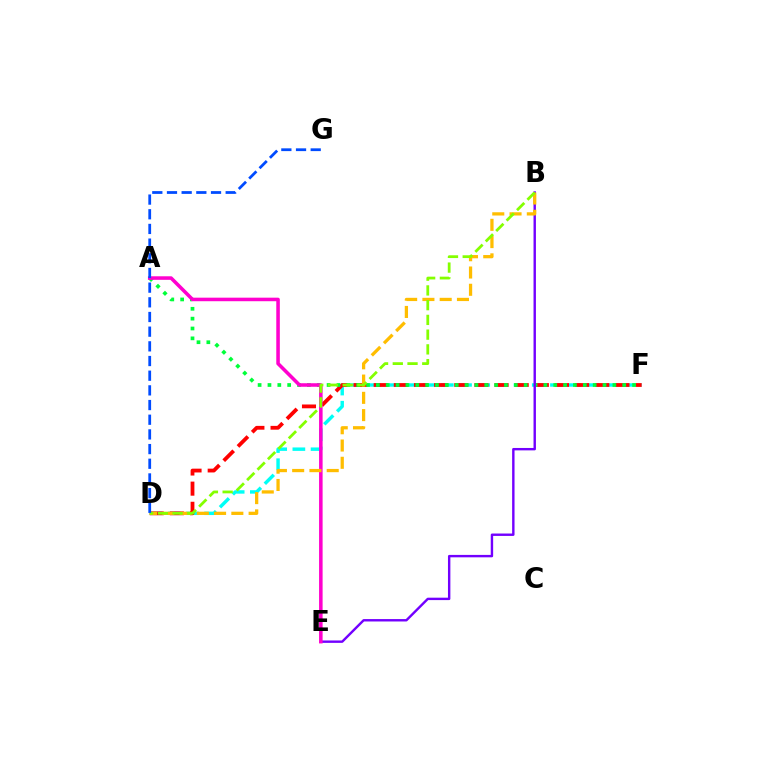{('D', 'F'): [{'color': '#00fff6', 'line_style': 'dashed', 'thickness': 2.47}, {'color': '#ff0000', 'line_style': 'dashed', 'thickness': 2.74}], ('A', 'F'): [{'color': '#00ff39', 'line_style': 'dotted', 'thickness': 2.68}], ('B', 'E'): [{'color': '#7200ff', 'line_style': 'solid', 'thickness': 1.73}], ('A', 'E'): [{'color': '#ff00cf', 'line_style': 'solid', 'thickness': 2.55}], ('B', 'D'): [{'color': '#ffbd00', 'line_style': 'dashed', 'thickness': 2.35}, {'color': '#84ff00', 'line_style': 'dashed', 'thickness': 2.0}], ('D', 'G'): [{'color': '#004bff', 'line_style': 'dashed', 'thickness': 1.99}]}